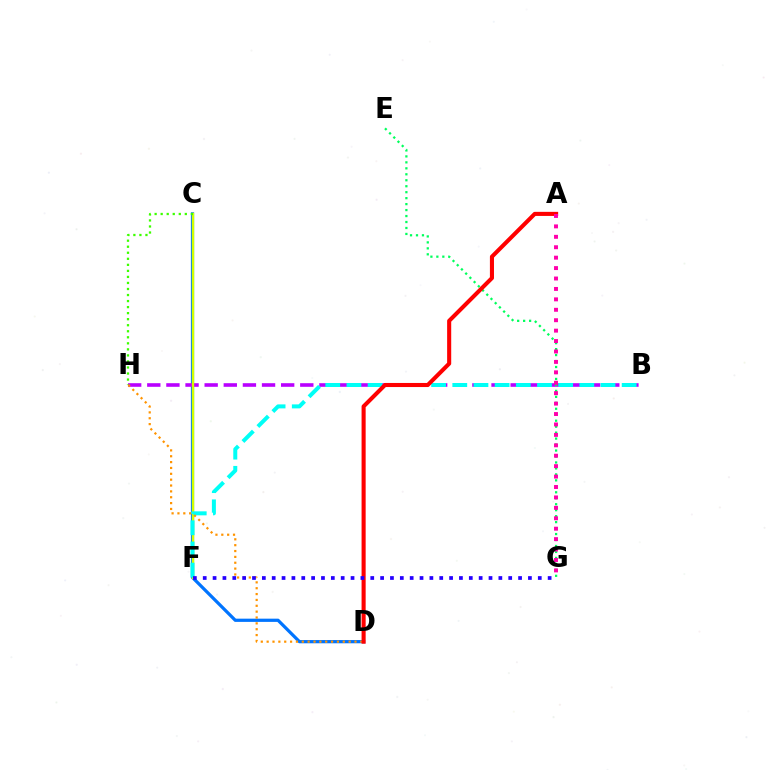{('C', 'D'): [{'color': '#0074ff', 'line_style': 'solid', 'thickness': 2.32}], ('B', 'H'): [{'color': '#b900ff', 'line_style': 'dashed', 'thickness': 2.6}], ('C', 'F'): [{'color': '#d1ff00', 'line_style': 'solid', 'thickness': 1.69}], ('C', 'H'): [{'color': '#3dff00', 'line_style': 'dotted', 'thickness': 1.64}], ('B', 'F'): [{'color': '#00fff6', 'line_style': 'dashed', 'thickness': 2.88}], ('E', 'G'): [{'color': '#00ff5c', 'line_style': 'dotted', 'thickness': 1.62}], ('D', 'H'): [{'color': '#ff9400', 'line_style': 'dotted', 'thickness': 1.59}], ('A', 'D'): [{'color': '#ff0000', 'line_style': 'solid', 'thickness': 2.94}], ('A', 'G'): [{'color': '#ff00ac', 'line_style': 'dotted', 'thickness': 2.83}], ('F', 'G'): [{'color': '#2500ff', 'line_style': 'dotted', 'thickness': 2.68}]}